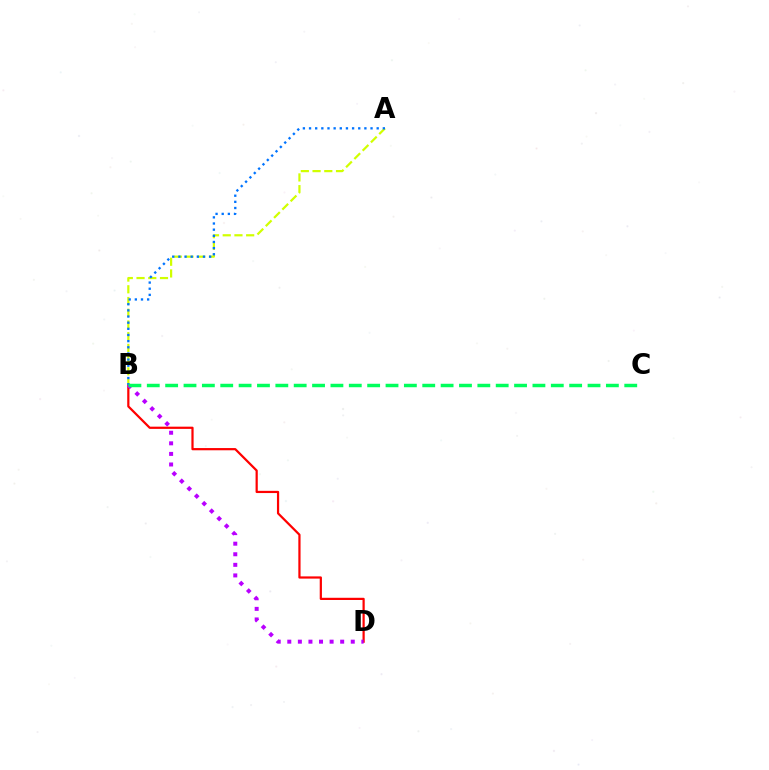{('B', 'D'): [{'color': '#ff0000', 'line_style': 'solid', 'thickness': 1.6}, {'color': '#b900ff', 'line_style': 'dotted', 'thickness': 2.87}], ('A', 'B'): [{'color': '#d1ff00', 'line_style': 'dashed', 'thickness': 1.59}, {'color': '#0074ff', 'line_style': 'dotted', 'thickness': 1.67}], ('B', 'C'): [{'color': '#00ff5c', 'line_style': 'dashed', 'thickness': 2.49}]}